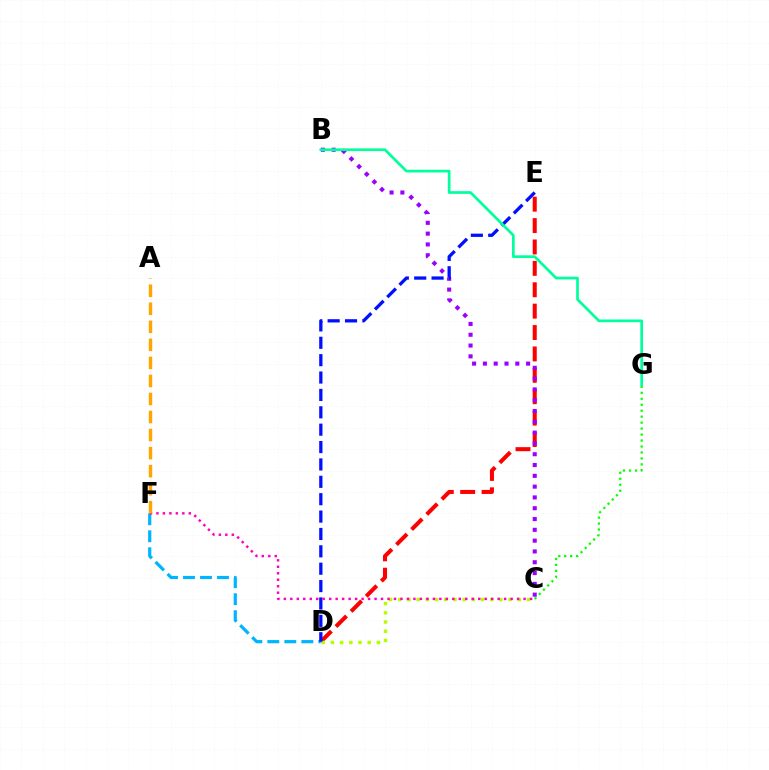{('D', 'E'): [{'color': '#ff0000', 'line_style': 'dashed', 'thickness': 2.91}, {'color': '#0010ff', 'line_style': 'dashed', 'thickness': 2.36}], ('C', 'G'): [{'color': '#08ff00', 'line_style': 'dotted', 'thickness': 1.62}], ('C', 'D'): [{'color': '#b3ff00', 'line_style': 'dotted', 'thickness': 2.5}], ('D', 'F'): [{'color': '#00b5ff', 'line_style': 'dashed', 'thickness': 2.31}], ('B', 'C'): [{'color': '#9b00ff', 'line_style': 'dotted', 'thickness': 2.94}], ('C', 'F'): [{'color': '#ff00bd', 'line_style': 'dotted', 'thickness': 1.76}], ('A', 'F'): [{'color': '#ffa500', 'line_style': 'dashed', 'thickness': 2.45}], ('B', 'G'): [{'color': '#00ff9d', 'line_style': 'solid', 'thickness': 1.94}]}